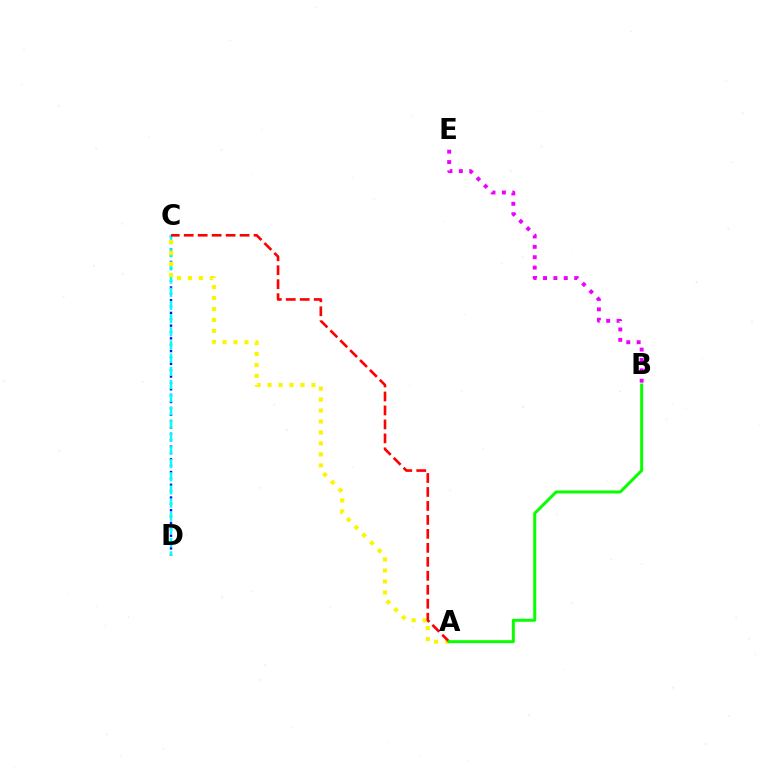{('C', 'D'): [{'color': '#0010ff', 'line_style': 'dotted', 'thickness': 1.73}, {'color': '#00fff6', 'line_style': 'dashed', 'thickness': 1.79}], ('B', 'E'): [{'color': '#ee00ff', 'line_style': 'dotted', 'thickness': 2.82}], ('A', 'C'): [{'color': '#fcf500', 'line_style': 'dotted', 'thickness': 2.98}, {'color': '#ff0000', 'line_style': 'dashed', 'thickness': 1.9}], ('A', 'B'): [{'color': '#08ff00', 'line_style': 'solid', 'thickness': 2.15}]}